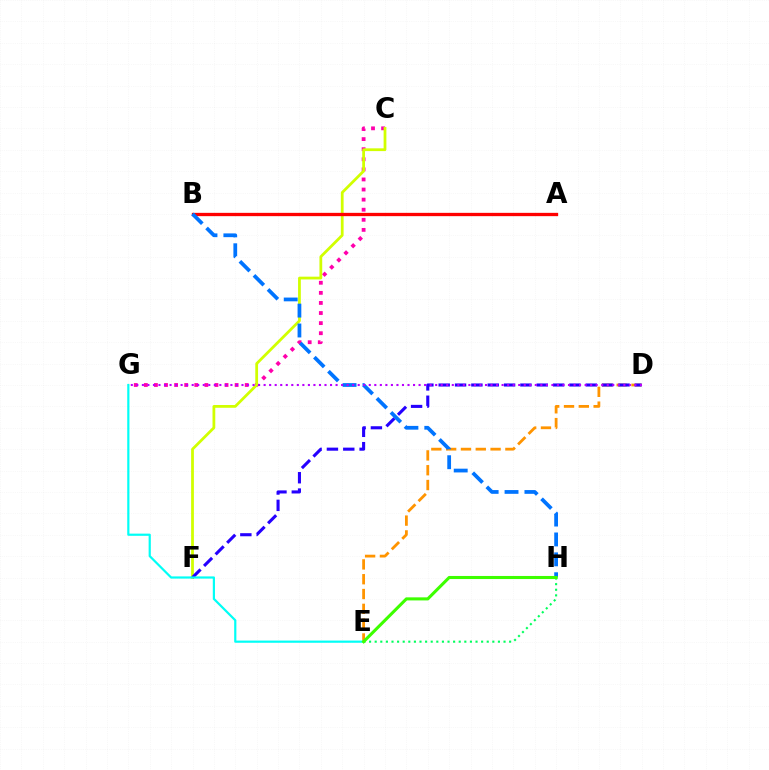{('C', 'G'): [{'color': '#ff00ac', 'line_style': 'dotted', 'thickness': 2.74}], ('C', 'F'): [{'color': '#d1ff00', 'line_style': 'solid', 'thickness': 1.99}], ('D', 'E'): [{'color': '#ff9400', 'line_style': 'dashed', 'thickness': 2.01}], ('E', 'H'): [{'color': '#00ff5c', 'line_style': 'dotted', 'thickness': 1.52}, {'color': '#3dff00', 'line_style': 'solid', 'thickness': 2.21}], ('D', 'F'): [{'color': '#2500ff', 'line_style': 'dashed', 'thickness': 2.22}], ('E', 'G'): [{'color': '#00fff6', 'line_style': 'solid', 'thickness': 1.58}], ('A', 'B'): [{'color': '#ff0000', 'line_style': 'solid', 'thickness': 2.38}], ('B', 'H'): [{'color': '#0074ff', 'line_style': 'dashed', 'thickness': 2.7}], ('D', 'G'): [{'color': '#b900ff', 'line_style': 'dotted', 'thickness': 1.5}]}